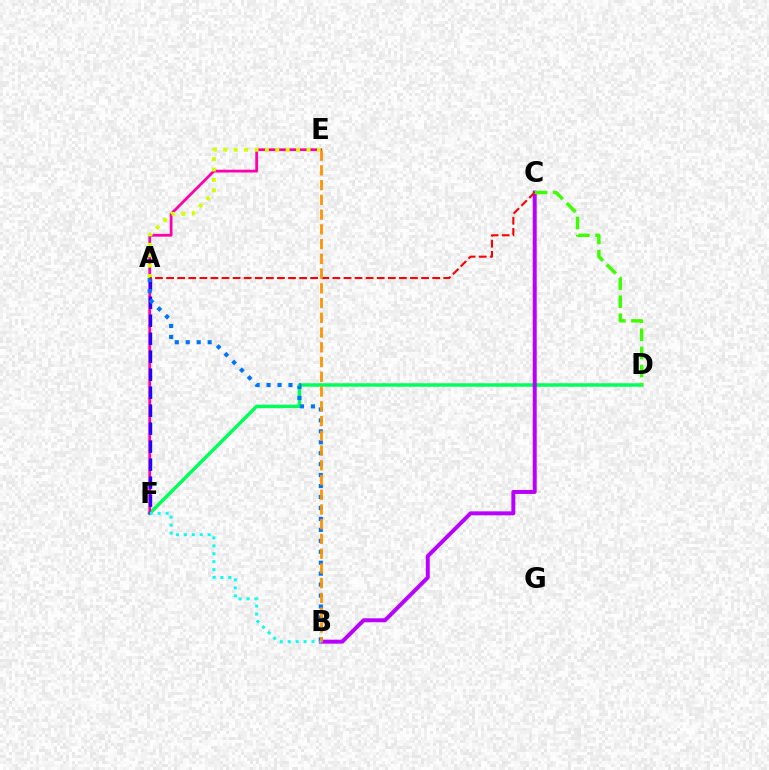{('D', 'F'): [{'color': '#00ff5c', 'line_style': 'solid', 'thickness': 2.51}], ('E', 'F'): [{'color': '#ff00ac', 'line_style': 'solid', 'thickness': 2.0}], ('A', 'F'): [{'color': '#2500ff', 'line_style': 'dashed', 'thickness': 2.44}], ('A', 'B'): [{'color': '#0074ff', 'line_style': 'dotted', 'thickness': 2.98}], ('B', 'C'): [{'color': '#b900ff', 'line_style': 'solid', 'thickness': 2.85}], ('A', 'E'): [{'color': '#d1ff00', 'line_style': 'dotted', 'thickness': 2.83}], ('A', 'C'): [{'color': '#ff0000', 'line_style': 'dashed', 'thickness': 1.51}], ('B', 'E'): [{'color': '#ff9400', 'line_style': 'dashed', 'thickness': 2.0}], ('C', 'D'): [{'color': '#3dff00', 'line_style': 'dashed', 'thickness': 2.47}], ('B', 'F'): [{'color': '#00fff6', 'line_style': 'dotted', 'thickness': 2.15}]}